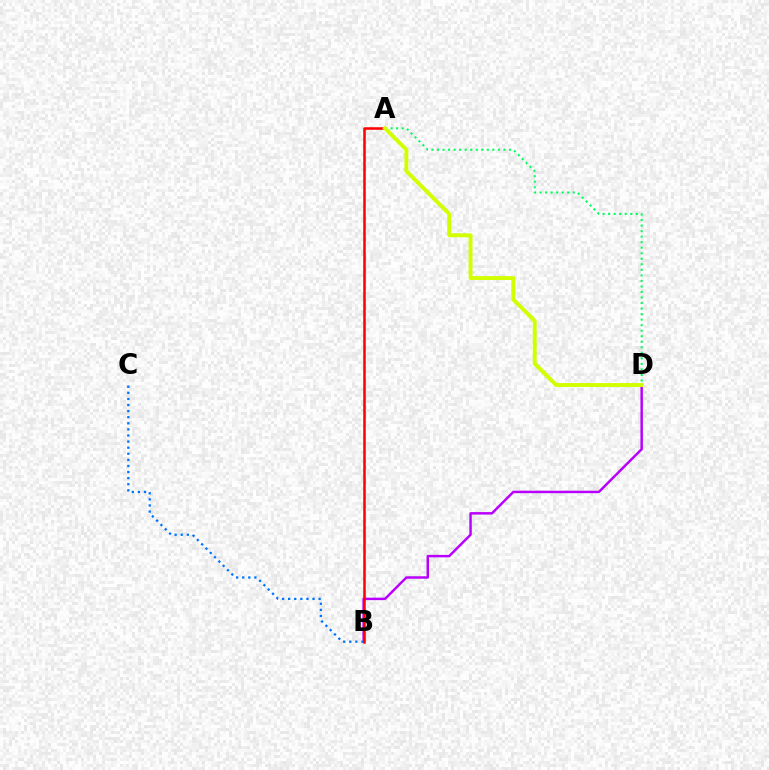{('B', 'D'): [{'color': '#b900ff', 'line_style': 'solid', 'thickness': 1.78}], ('A', 'D'): [{'color': '#00ff5c', 'line_style': 'dotted', 'thickness': 1.5}, {'color': '#d1ff00', 'line_style': 'solid', 'thickness': 2.81}], ('B', 'C'): [{'color': '#0074ff', 'line_style': 'dotted', 'thickness': 1.65}], ('A', 'B'): [{'color': '#ff0000', 'line_style': 'solid', 'thickness': 1.82}]}